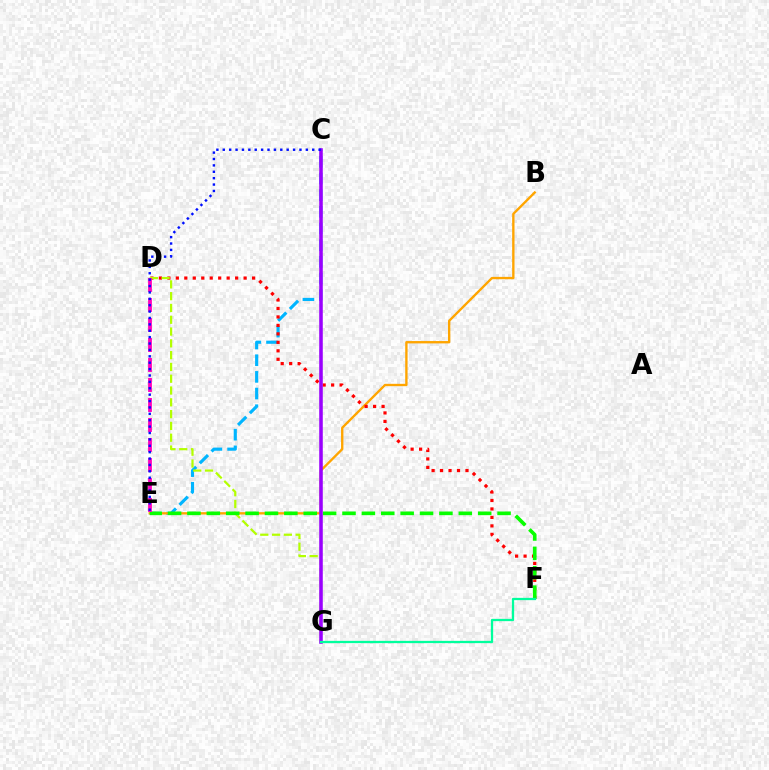{('C', 'E'): [{'color': '#00b5ff', 'line_style': 'dashed', 'thickness': 2.26}, {'color': '#0010ff', 'line_style': 'dotted', 'thickness': 1.74}], ('B', 'E'): [{'color': '#ffa500', 'line_style': 'solid', 'thickness': 1.7}], ('D', 'F'): [{'color': '#ff0000', 'line_style': 'dotted', 'thickness': 2.3}], ('D', 'G'): [{'color': '#b3ff00', 'line_style': 'dashed', 'thickness': 1.6}], ('E', 'F'): [{'color': '#08ff00', 'line_style': 'dashed', 'thickness': 2.63}], ('C', 'G'): [{'color': '#9b00ff', 'line_style': 'solid', 'thickness': 2.56}], ('D', 'E'): [{'color': '#ff00bd', 'line_style': 'dashed', 'thickness': 2.72}], ('F', 'G'): [{'color': '#00ff9d', 'line_style': 'solid', 'thickness': 1.64}]}